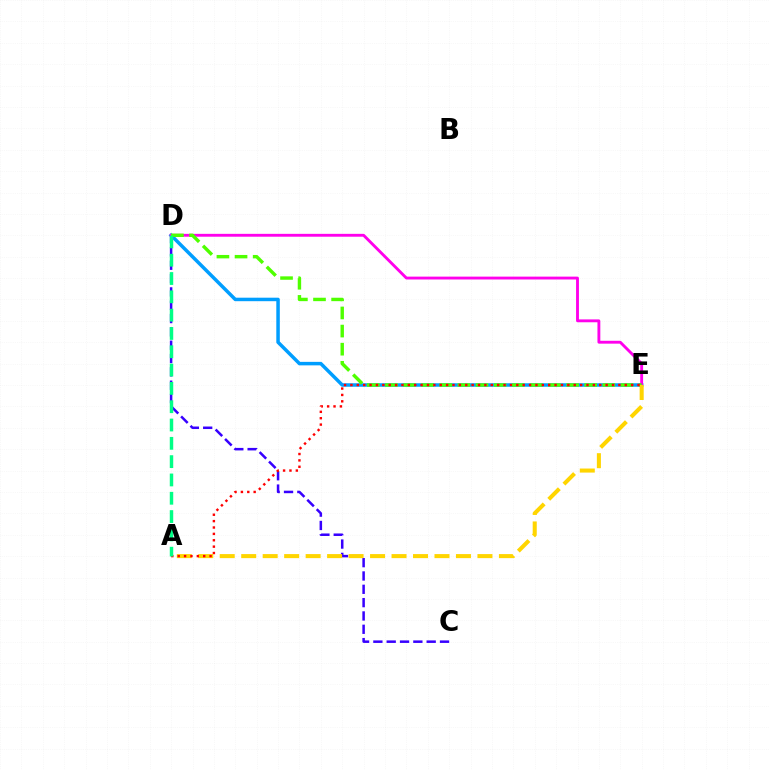{('D', 'E'): [{'color': '#009eff', 'line_style': 'solid', 'thickness': 2.52}, {'color': '#ff00ed', 'line_style': 'solid', 'thickness': 2.07}, {'color': '#4fff00', 'line_style': 'dashed', 'thickness': 2.46}], ('C', 'D'): [{'color': '#3700ff', 'line_style': 'dashed', 'thickness': 1.81}], ('A', 'E'): [{'color': '#ffd500', 'line_style': 'dashed', 'thickness': 2.92}, {'color': '#ff0000', 'line_style': 'dotted', 'thickness': 1.73}], ('A', 'D'): [{'color': '#00ff86', 'line_style': 'dashed', 'thickness': 2.49}]}